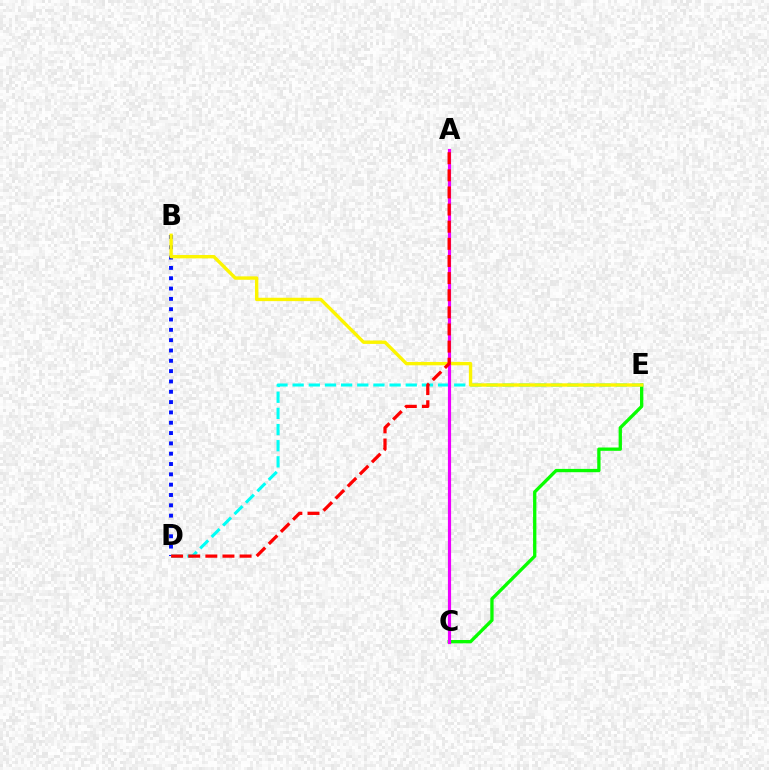{('B', 'D'): [{'color': '#0010ff', 'line_style': 'dotted', 'thickness': 2.8}], ('C', 'E'): [{'color': '#08ff00', 'line_style': 'solid', 'thickness': 2.38}], ('D', 'E'): [{'color': '#00fff6', 'line_style': 'dashed', 'thickness': 2.2}], ('B', 'E'): [{'color': '#fcf500', 'line_style': 'solid', 'thickness': 2.43}], ('A', 'C'): [{'color': '#ee00ff', 'line_style': 'solid', 'thickness': 2.29}], ('A', 'D'): [{'color': '#ff0000', 'line_style': 'dashed', 'thickness': 2.33}]}